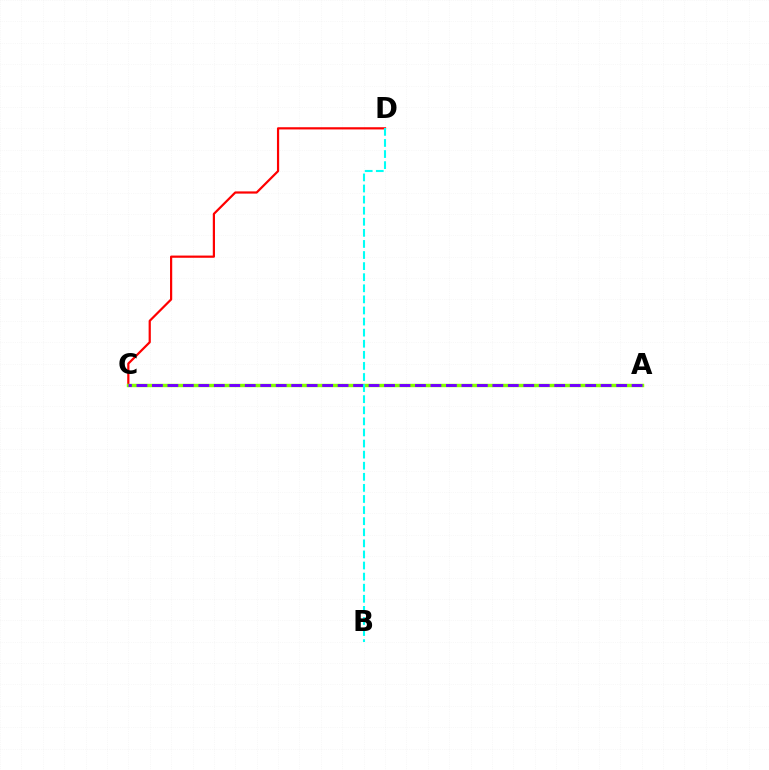{('C', 'D'): [{'color': '#ff0000', 'line_style': 'solid', 'thickness': 1.59}], ('A', 'C'): [{'color': '#84ff00', 'line_style': 'solid', 'thickness': 2.46}, {'color': '#7200ff', 'line_style': 'dashed', 'thickness': 2.1}], ('B', 'D'): [{'color': '#00fff6', 'line_style': 'dashed', 'thickness': 1.51}]}